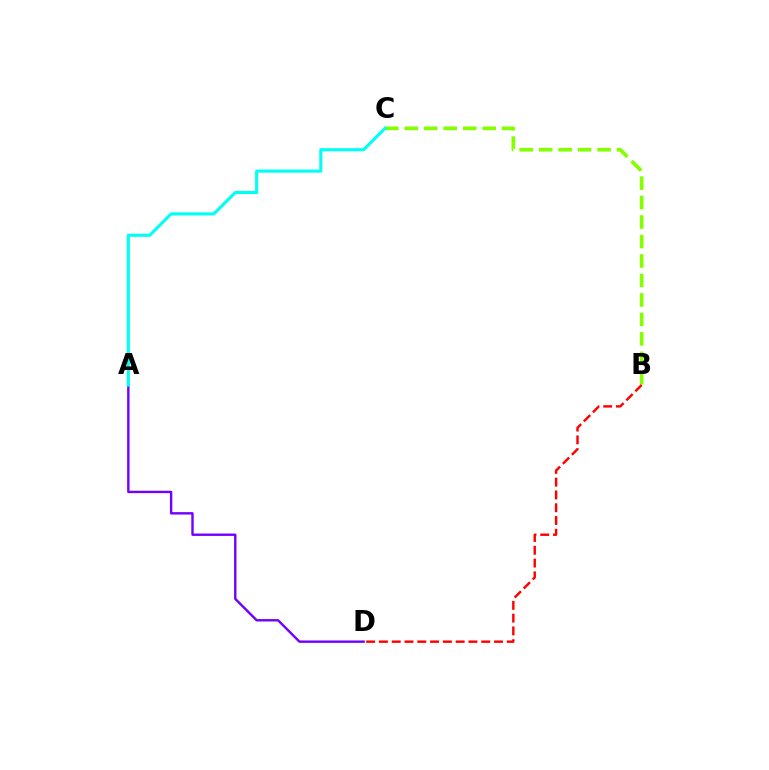{('B', 'C'): [{'color': '#84ff00', 'line_style': 'dashed', 'thickness': 2.65}], ('A', 'D'): [{'color': '#7200ff', 'line_style': 'solid', 'thickness': 1.73}], ('A', 'C'): [{'color': '#00fff6', 'line_style': 'solid', 'thickness': 2.25}], ('B', 'D'): [{'color': '#ff0000', 'line_style': 'dashed', 'thickness': 1.74}]}